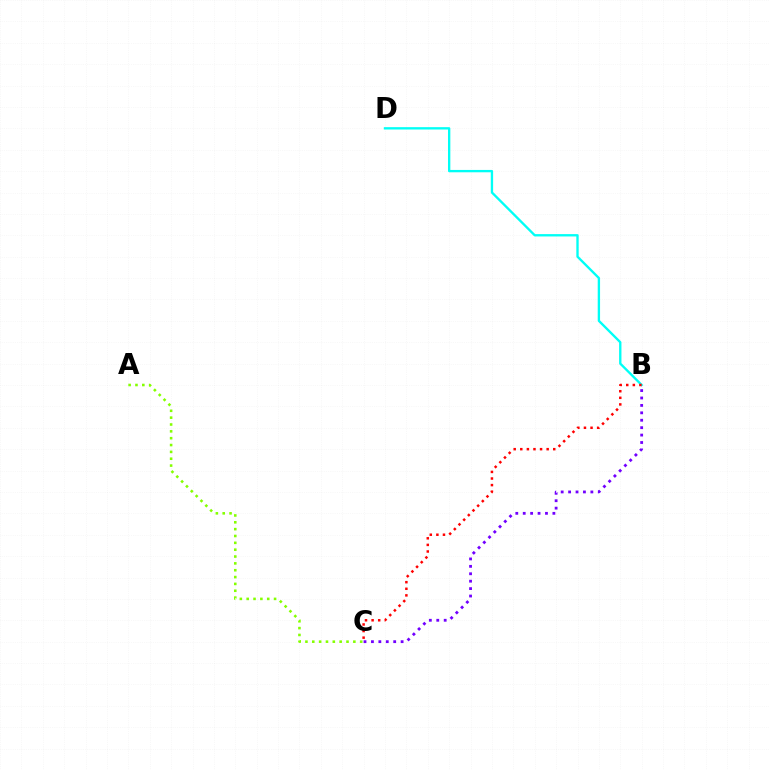{('B', 'D'): [{'color': '#00fff6', 'line_style': 'solid', 'thickness': 1.69}], ('B', 'C'): [{'color': '#ff0000', 'line_style': 'dotted', 'thickness': 1.79}, {'color': '#7200ff', 'line_style': 'dotted', 'thickness': 2.02}], ('A', 'C'): [{'color': '#84ff00', 'line_style': 'dotted', 'thickness': 1.86}]}